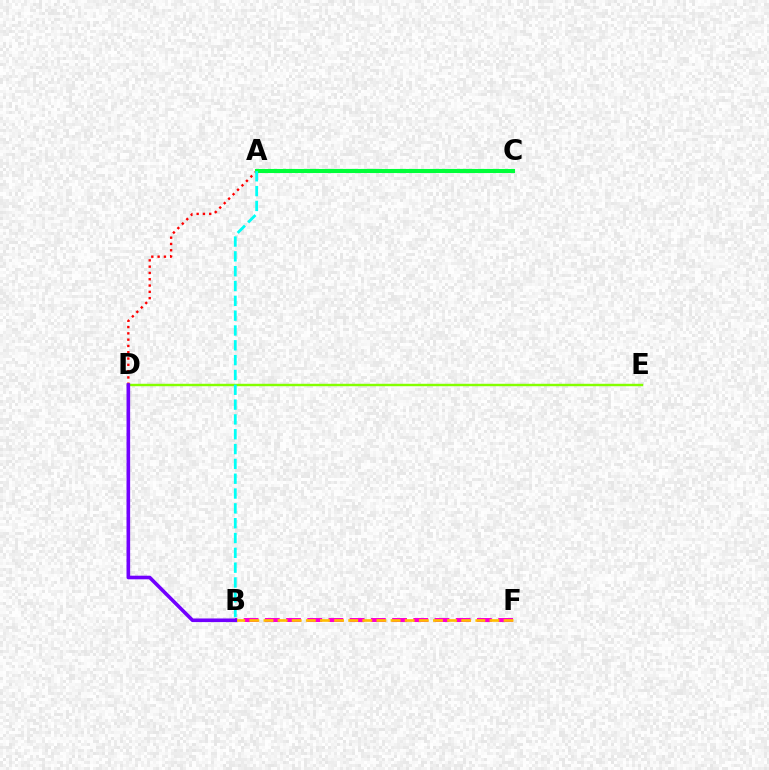{('B', 'F'): [{'color': '#ff00cf', 'line_style': 'dashed', 'thickness': 2.88}, {'color': '#ffbd00', 'line_style': 'dashed', 'thickness': 1.92}], ('A', 'C'): [{'color': '#004bff', 'line_style': 'solid', 'thickness': 2.7}, {'color': '#00ff39', 'line_style': 'solid', 'thickness': 2.95}], ('A', 'D'): [{'color': '#ff0000', 'line_style': 'dotted', 'thickness': 1.71}], ('D', 'E'): [{'color': '#84ff00', 'line_style': 'solid', 'thickness': 1.75}], ('B', 'D'): [{'color': '#7200ff', 'line_style': 'solid', 'thickness': 2.6}], ('A', 'B'): [{'color': '#00fff6', 'line_style': 'dashed', 'thickness': 2.01}]}